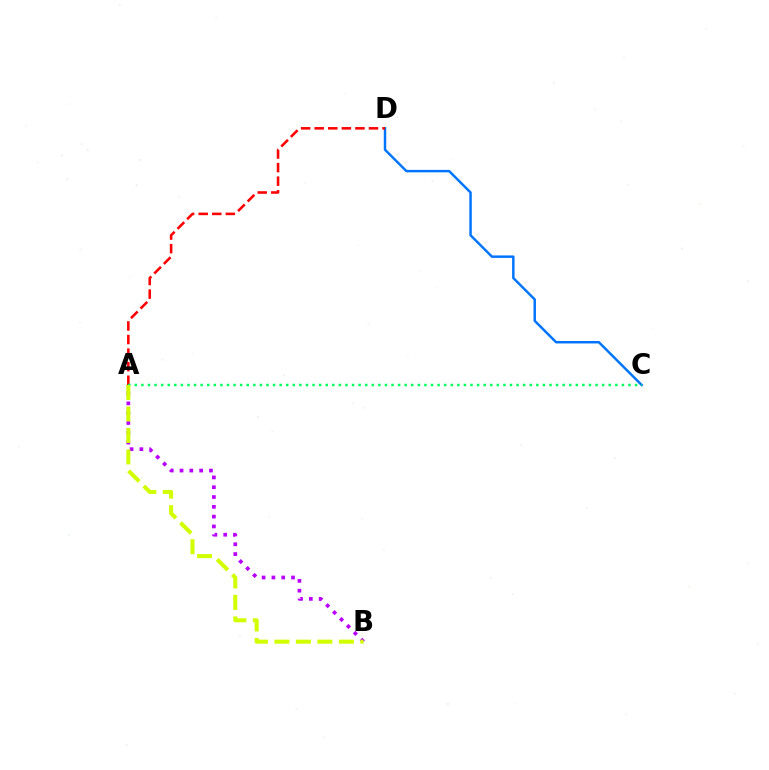{('C', 'D'): [{'color': '#0074ff', 'line_style': 'solid', 'thickness': 1.78}], ('A', 'B'): [{'color': '#b900ff', 'line_style': 'dotted', 'thickness': 2.66}, {'color': '#d1ff00', 'line_style': 'dashed', 'thickness': 2.92}], ('A', 'D'): [{'color': '#ff0000', 'line_style': 'dashed', 'thickness': 1.84}], ('A', 'C'): [{'color': '#00ff5c', 'line_style': 'dotted', 'thickness': 1.79}]}